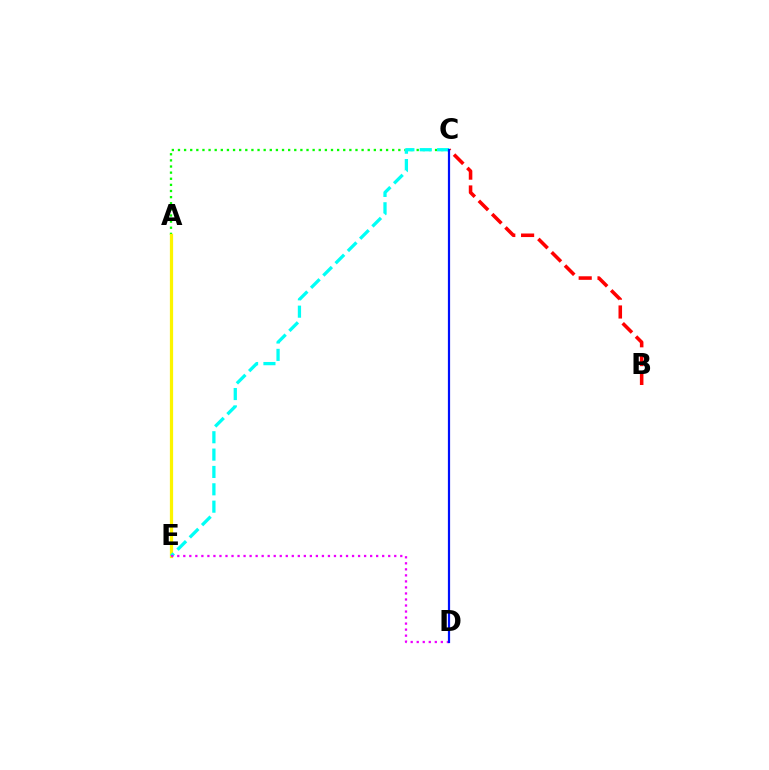{('A', 'C'): [{'color': '#08ff00', 'line_style': 'dotted', 'thickness': 1.66}], ('A', 'E'): [{'color': '#fcf500', 'line_style': 'solid', 'thickness': 2.33}], ('C', 'E'): [{'color': '#00fff6', 'line_style': 'dashed', 'thickness': 2.36}], ('B', 'C'): [{'color': '#ff0000', 'line_style': 'dashed', 'thickness': 2.56}], ('D', 'E'): [{'color': '#ee00ff', 'line_style': 'dotted', 'thickness': 1.64}], ('C', 'D'): [{'color': '#0010ff', 'line_style': 'solid', 'thickness': 1.59}]}